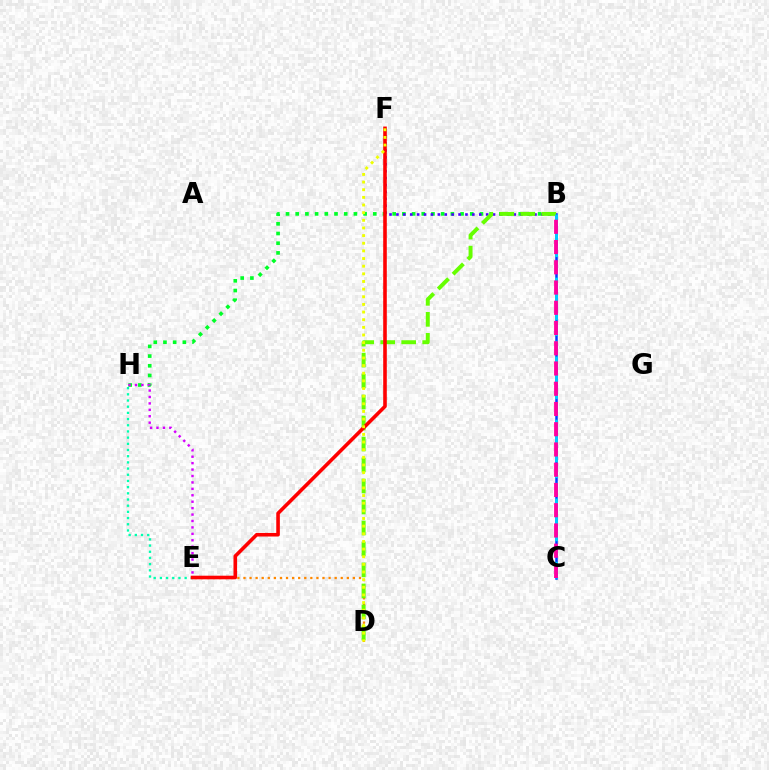{('B', 'H'): [{'color': '#00ff27', 'line_style': 'dotted', 'thickness': 2.63}], ('B', 'C'): [{'color': '#003fff', 'line_style': 'solid', 'thickness': 1.82}, {'color': '#00c7ff', 'line_style': 'dashed', 'thickness': 2.14}, {'color': '#ff00a0', 'line_style': 'dashed', 'thickness': 2.75}], ('B', 'F'): [{'color': '#4f00ff', 'line_style': 'dotted', 'thickness': 1.88}], ('D', 'E'): [{'color': '#ff8800', 'line_style': 'dotted', 'thickness': 1.65}], ('B', 'D'): [{'color': '#66ff00', 'line_style': 'dashed', 'thickness': 2.85}], ('E', 'H'): [{'color': '#00ffaf', 'line_style': 'dotted', 'thickness': 1.68}, {'color': '#d600ff', 'line_style': 'dotted', 'thickness': 1.75}], ('E', 'F'): [{'color': '#ff0000', 'line_style': 'solid', 'thickness': 2.59}], ('D', 'F'): [{'color': '#eeff00', 'line_style': 'dotted', 'thickness': 2.08}]}